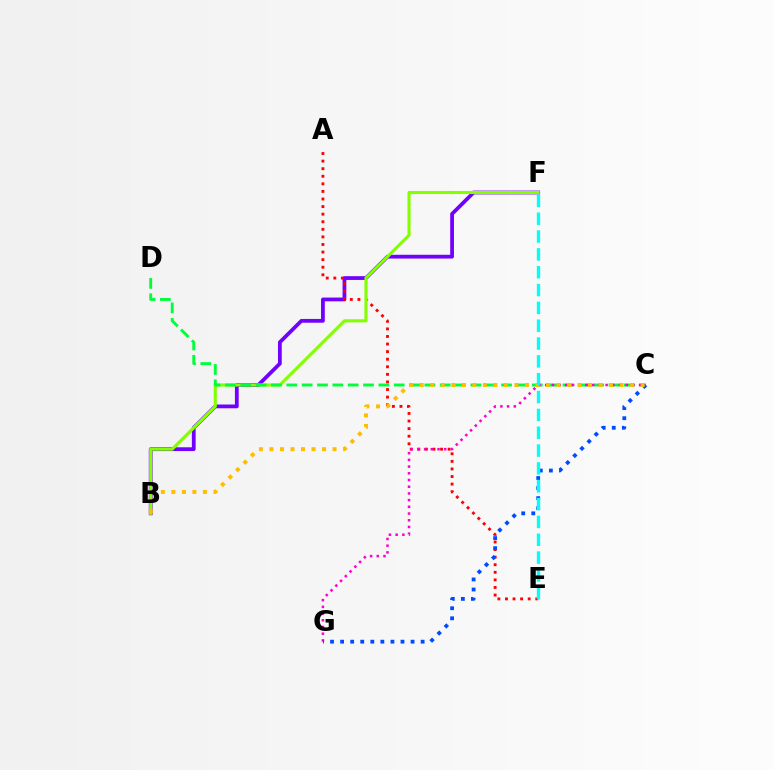{('B', 'F'): [{'color': '#7200ff', 'line_style': 'solid', 'thickness': 2.72}, {'color': '#84ff00', 'line_style': 'solid', 'thickness': 2.23}], ('A', 'E'): [{'color': '#ff0000', 'line_style': 'dotted', 'thickness': 2.06}], ('C', 'D'): [{'color': '#00ff39', 'line_style': 'dashed', 'thickness': 2.08}], ('C', 'G'): [{'color': '#ff00cf', 'line_style': 'dotted', 'thickness': 1.82}, {'color': '#004bff', 'line_style': 'dotted', 'thickness': 2.73}], ('B', 'C'): [{'color': '#ffbd00', 'line_style': 'dotted', 'thickness': 2.86}], ('E', 'F'): [{'color': '#00fff6', 'line_style': 'dashed', 'thickness': 2.42}]}